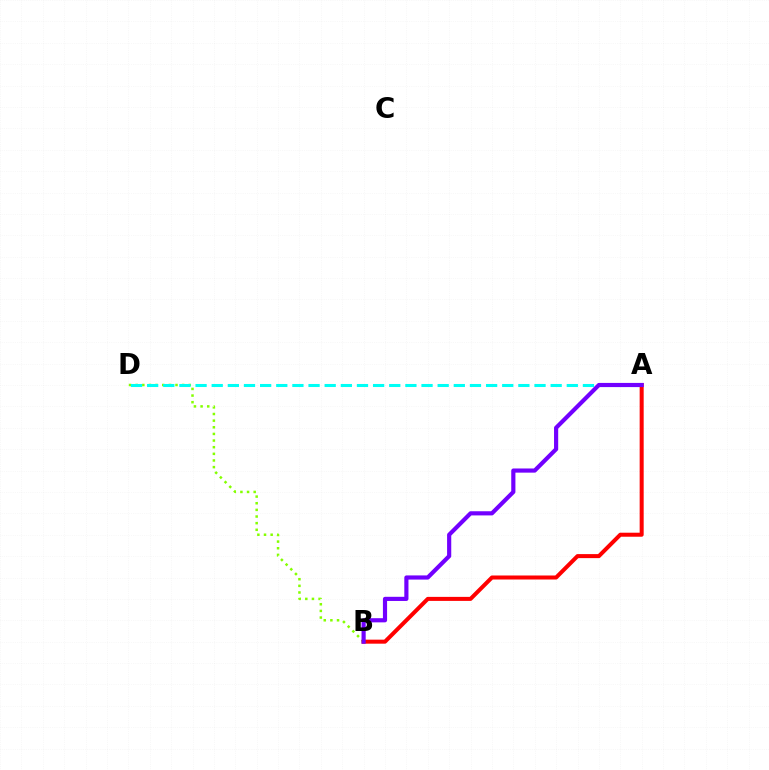{('B', 'D'): [{'color': '#84ff00', 'line_style': 'dotted', 'thickness': 1.8}], ('A', 'D'): [{'color': '#00fff6', 'line_style': 'dashed', 'thickness': 2.19}], ('A', 'B'): [{'color': '#ff0000', 'line_style': 'solid', 'thickness': 2.89}, {'color': '#7200ff', 'line_style': 'solid', 'thickness': 3.0}]}